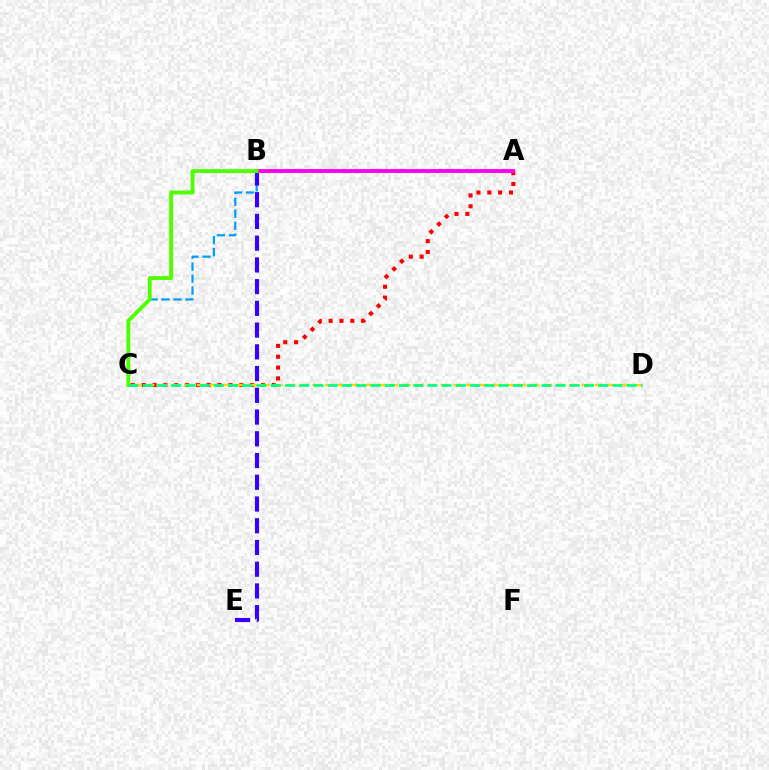{('B', 'C'): [{'color': '#009eff', 'line_style': 'dashed', 'thickness': 1.63}, {'color': '#4fff00', 'line_style': 'solid', 'thickness': 2.8}], ('B', 'E'): [{'color': '#3700ff', 'line_style': 'dashed', 'thickness': 2.95}], ('A', 'C'): [{'color': '#ff0000', 'line_style': 'dotted', 'thickness': 2.95}], ('A', 'B'): [{'color': '#ff00ed', 'line_style': 'solid', 'thickness': 2.78}], ('C', 'D'): [{'color': '#ffd500', 'line_style': 'dashed', 'thickness': 1.74}, {'color': '#00ff86', 'line_style': 'dashed', 'thickness': 1.93}]}